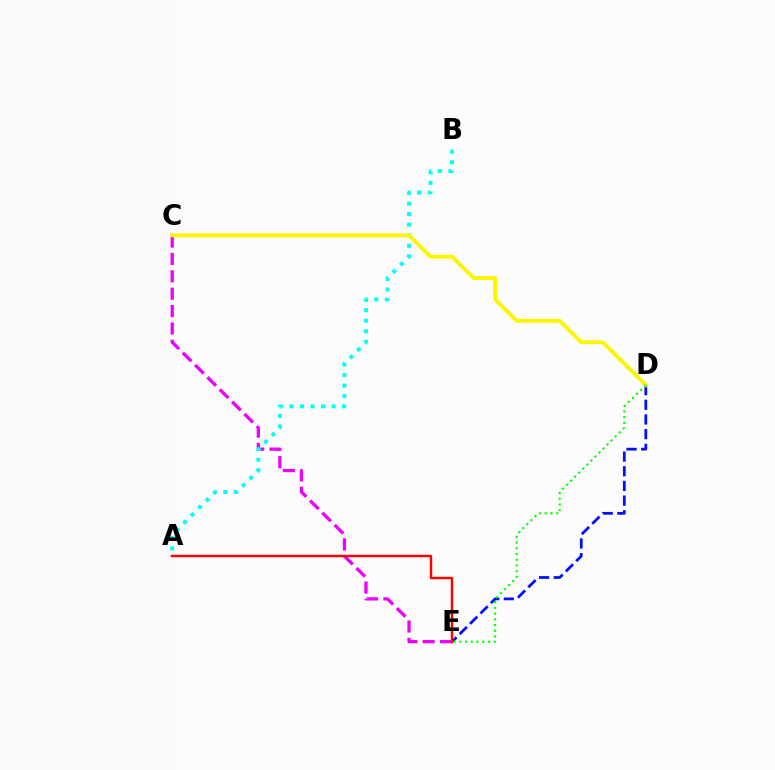{('D', 'E'): [{'color': '#0010ff', 'line_style': 'dashed', 'thickness': 1.99}, {'color': '#08ff00', 'line_style': 'dotted', 'thickness': 1.55}], ('C', 'E'): [{'color': '#ee00ff', 'line_style': 'dashed', 'thickness': 2.36}], ('A', 'B'): [{'color': '#00fff6', 'line_style': 'dotted', 'thickness': 2.87}], ('C', 'D'): [{'color': '#fcf500', 'line_style': 'solid', 'thickness': 2.8}], ('A', 'E'): [{'color': '#ff0000', 'line_style': 'solid', 'thickness': 1.76}]}